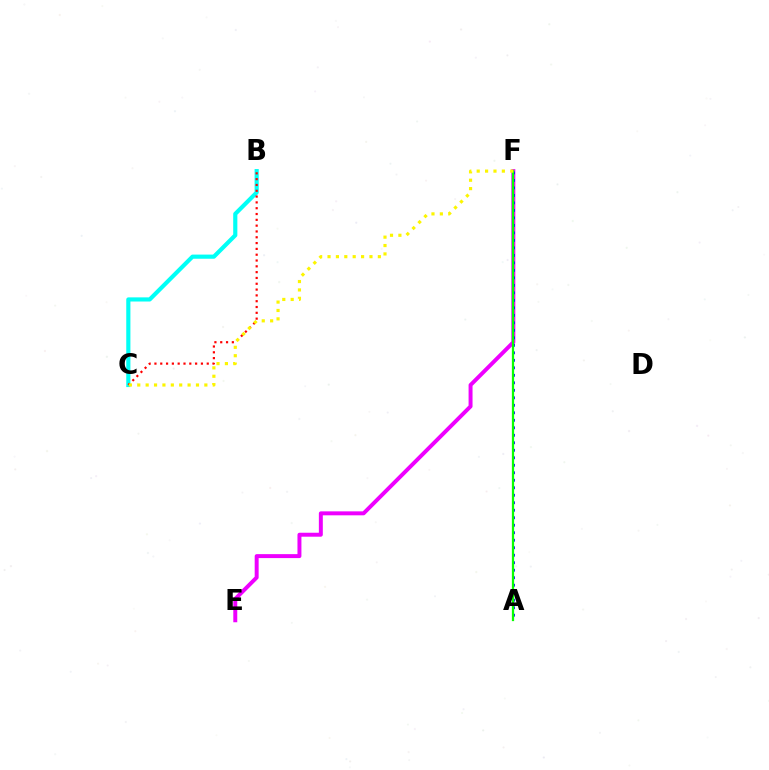{('E', 'F'): [{'color': '#ee00ff', 'line_style': 'solid', 'thickness': 2.85}], ('A', 'F'): [{'color': '#0010ff', 'line_style': 'dotted', 'thickness': 2.04}, {'color': '#08ff00', 'line_style': 'solid', 'thickness': 1.62}], ('B', 'C'): [{'color': '#00fff6', 'line_style': 'solid', 'thickness': 2.99}, {'color': '#ff0000', 'line_style': 'dotted', 'thickness': 1.58}], ('C', 'F'): [{'color': '#fcf500', 'line_style': 'dotted', 'thickness': 2.28}]}